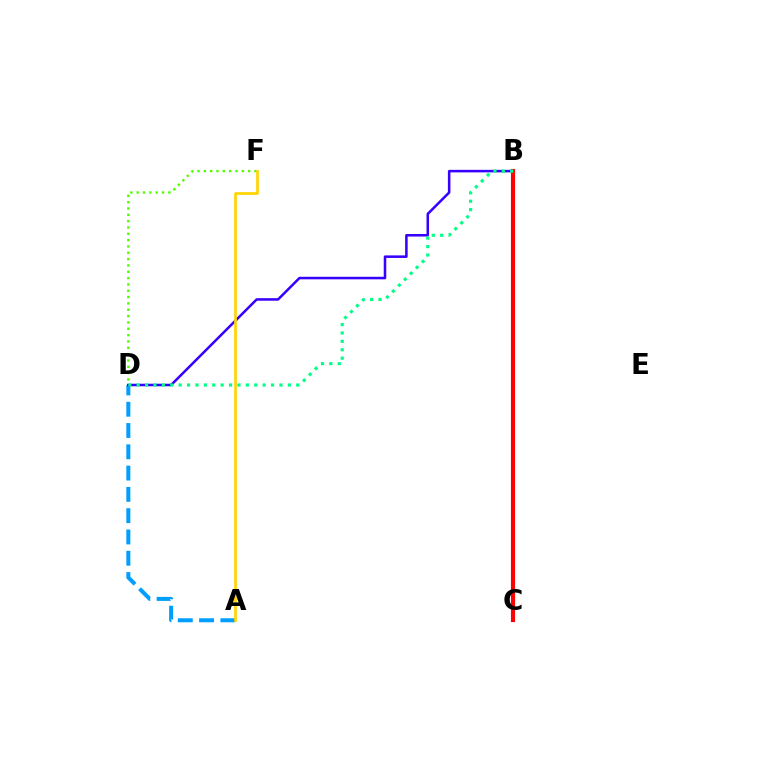{('D', 'F'): [{'color': '#4fff00', 'line_style': 'dotted', 'thickness': 1.72}], ('B', 'C'): [{'color': '#ff00ed', 'line_style': 'dashed', 'thickness': 1.75}, {'color': '#ff0000', 'line_style': 'solid', 'thickness': 2.97}], ('A', 'D'): [{'color': '#009eff', 'line_style': 'dashed', 'thickness': 2.89}], ('B', 'D'): [{'color': '#3700ff', 'line_style': 'solid', 'thickness': 1.83}, {'color': '#00ff86', 'line_style': 'dotted', 'thickness': 2.28}], ('A', 'F'): [{'color': '#ffd500', 'line_style': 'solid', 'thickness': 1.94}]}